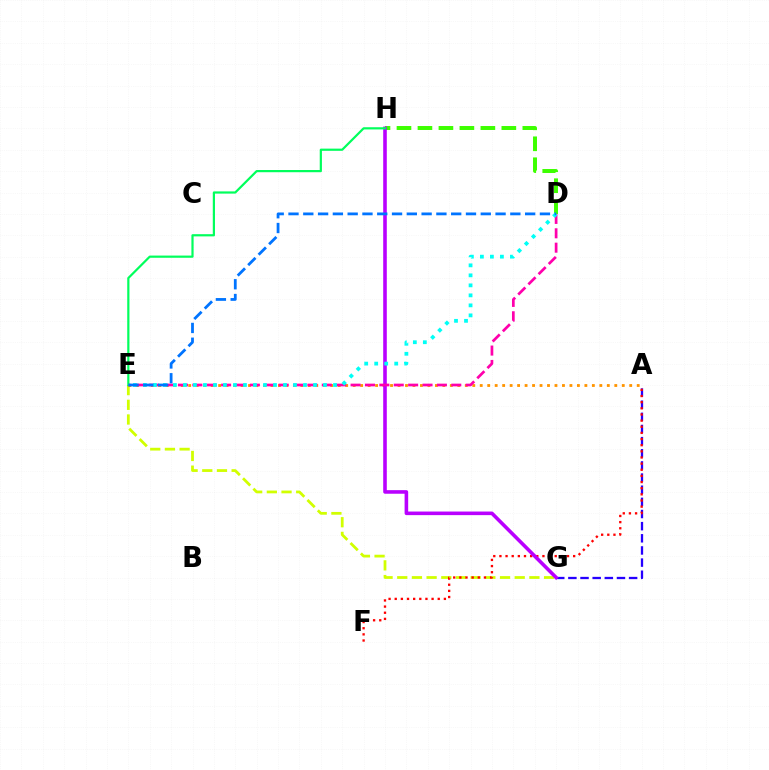{('E', 'G'): [{'color': '#d1ff00', 'line_style': 'dashed', 'thickness': 1.99}], ('D', 'H'): [{'color': '#3dff00', 'line_style': 'dashed', 'thickness': 2.85}], ('A', 'G'): [{'color': '#2500ff', 'line_style': 'dashed', 'thickness': 1.65}], ('A', 'E'): [{'color': '#ff9400', 'line_style': 'dotted', 'thickness': 2.03}], ('A', 'F'): [{'color': '#ff0000', 'line_style': 'dotted', 'thickness': 1.67}], ('G', 'H'): [{'color': '#b900ff', 'line_style': 'solid', 'thickness': 2.59}], ('D', 'E'): [{'color': '#ff00ac', 'line_style': 'dashed', 'thickness': 1.95}, {'color': '#00fff6', 'line_style': 'dotted', 'thickness': 2.72}, {'color': '#0074ff', 'line_style': 'dashed', 'thickness': 2.01}], ('E', 'H'): [{'color': '#00ff5c', 'line_style': 'solid', 'thickness': 1.59}]}